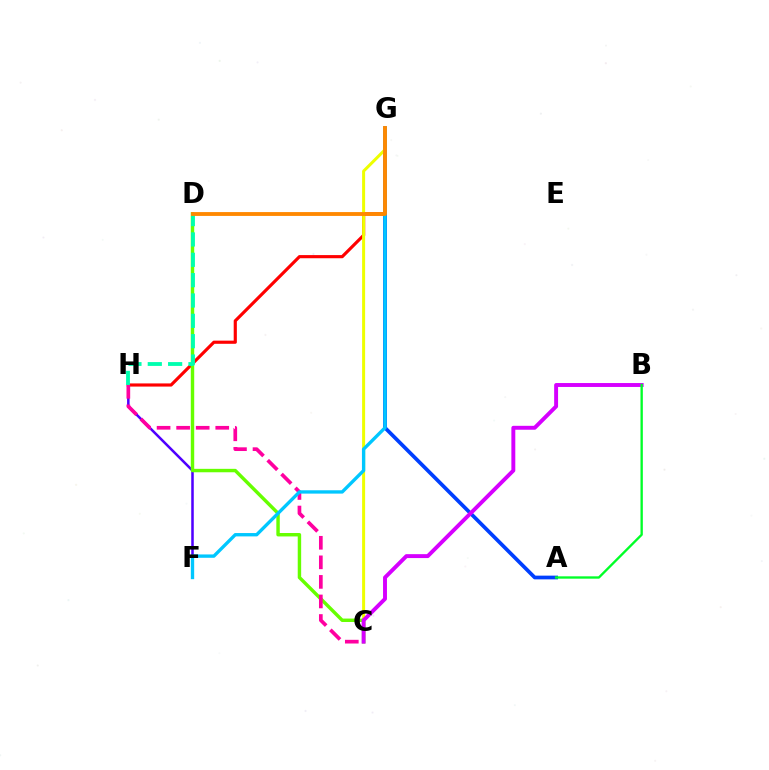{('F', 'H'): [{'color': '#4f00ff', 'line_style': 'solid', 'thickness': 1.82}], ('A', 'G'): [{'color': '#003fff', 'line_style': 'solid', 'thickness': 2.68}], ('G', 'H'): [{'color': '#ff0000', 'line_style': 'solid', 'thickness': 2.27}], ('C', 'G'): [{'color': '#eeff00', 'line_style': 'solid', 'thickness': 2.17}], ('C', 'D'): [{'color': '#66ff00', 'line_style': 'solid', 'thickness': 2.47}], ('C', 'H'): [{'color': '#ff00a0', 'line_style': 'dashed', 'thickness': 2.66}], ('B', 'C'): [{'color': '#d600ff', 'line_style': 'solid', 'thickness': 2.82}], ('F', 'G'): [{'color': '#00c7ff', 'line_style': 'solid', 'thickness': 2.41}], ('A', 'B'): [{'color': '#00ff27', 'line_style': 'solid', 'thickness': 1.69}], ('D', 'H'): [{'color': '#00ffaf', 'line_style': 'dashed', 'thickness': 2.76}], ('D', 'G'): [{'color': '#ff8800', 'line_style': 'solid', 'thickness': 2.77}]}